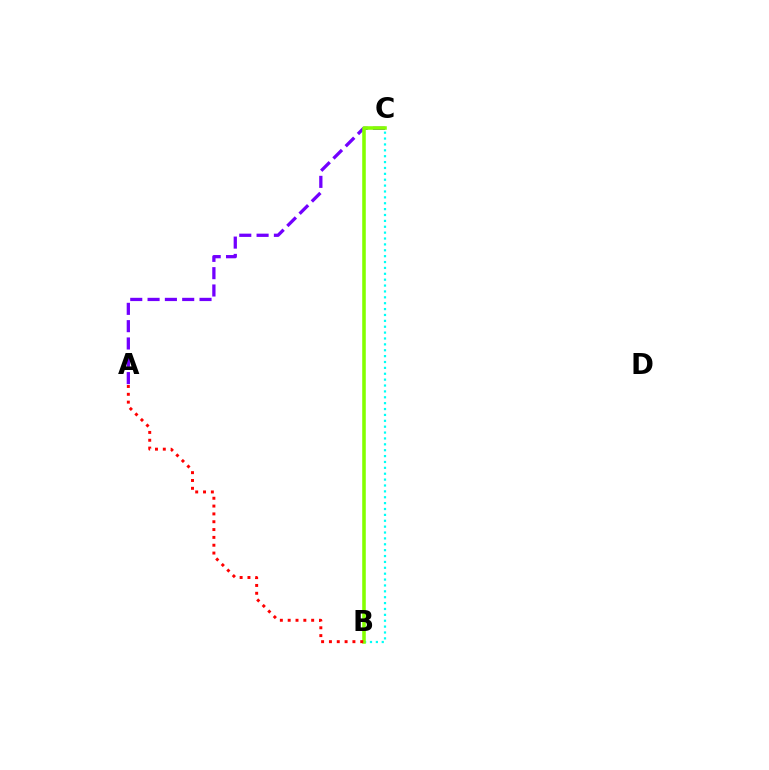{('A', 'C'): [{'color': '#7200ff', 'line_style': 'dashed', 'thickness': 2.35}], ('B', 'C'): [{'color': '#00fff6', 'line_style': 'dotted', 'thickness': 1.6}, {'color': '#84ff00', 'line_style': 'solid', 'thickness': 2.56}], ('A', 'B'): [{'color': '#ff0000', 'line_style': 'dotted', 'thickness': 2.13}]}